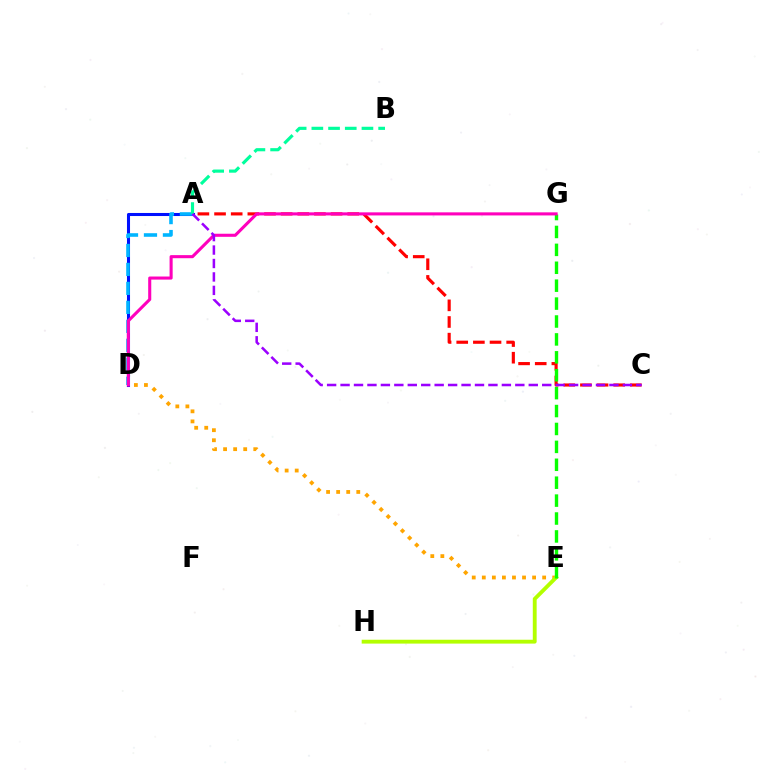{('A', 'C'): [{'color': '#ff0000', 'line_style': 'dashed', 'thickness': 2.26}, {'color': '#9b00ff', 'line_style': 'dashed', 'thickness': 1.83}], ('A', 'D'): [{'color': '#0010ff', 'line_style': 'solid', 'thickness': 2.2}, {'color': '#00b5ff', 'line_style': 'dashed', 'thickness': 2.58}], ('D', 'E'): [{'color': '#ffa500', 'line_style': 'dotted', 'thickness': 2.73}], ('A', 'B'): [{'color': '#00ff9d', 'line_style': 'dashed', 'thickness': 2.27}], ('E', 'H'): [{'color': '#b3ff00', 'line_style': 'solid', 'thickness': 2.78}], ('E', 'G'): [{'color': '#08ff00', 'line_style': 'dashed', 'thickness': 2.43}], ('D', 'G'): [{'color': '#ff00bd', 'line_style': 'solid', 'thickness': 2.22}]}